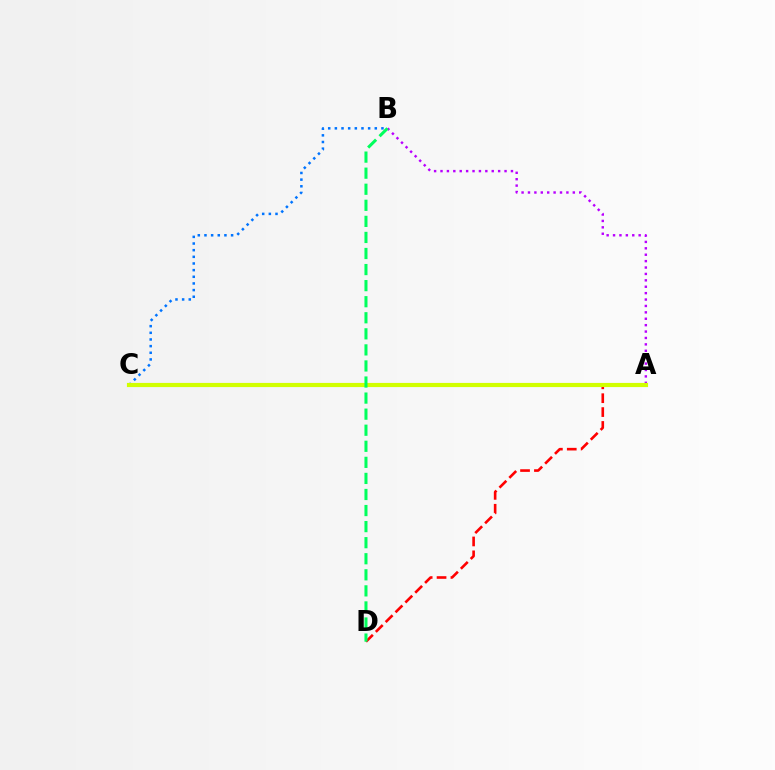{('A', 'D'): [{'color': '#ff0000', 'line_style': 'dashed', 'thickness': 1.89}], ('B', 'C'): [{'color': '#0074ff', 'line_style': 'dotted', 'thickness': 1.81}], ('A', 'B'): [{'color': '#b900ff', 'line_style': 'dotted', 'thickness': 1.74}], ('A', 'C'): [{'color': '#d1ff00', 'line_style': 'solid', 'thickness': 2.99}], ('B', 'D'): [{'color': '#00ff5c', 'line_style': 'dashed', 'thickness': 2.18}]}